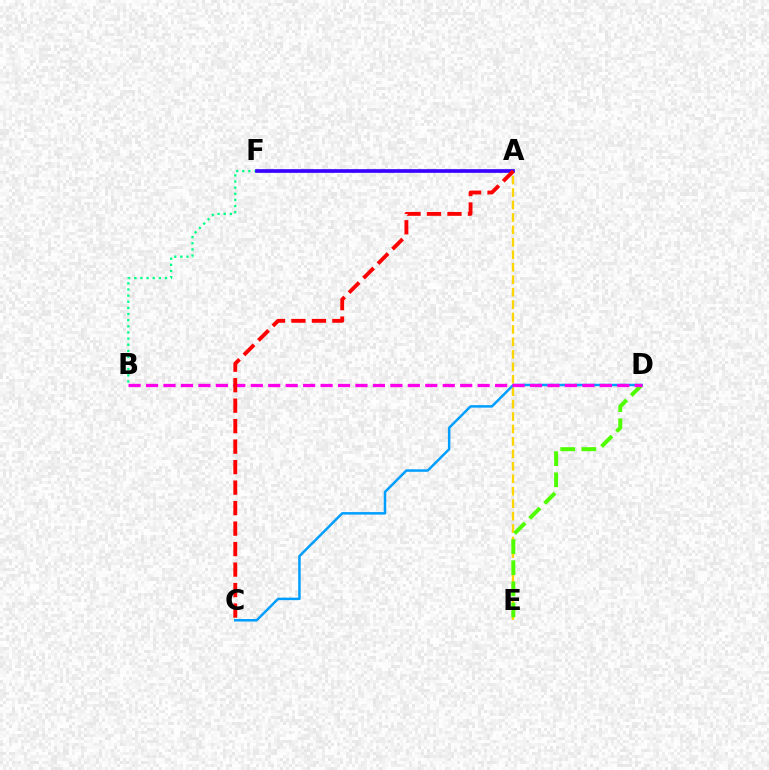{('A', 'E'): [{'color': '#ffd500', 'line_style': 'dashed', 'thickness': 1.69}], ('B', 'F'): [{'color': '#00ff86', 'line_style': 'dotted', 'thickness': 1.67}], ('D', 'E'): [{'color': '#4fff00', 'line_style': 'dashed', 'thickness': 2.87}], ('A', 'F'): [{'color': '#3700ff', 'line_style': 'solid', 'thickness': 2.64}], ('C', 'D'): [{'color': '#009eff', 'line_style': 'solid', 'thickness': 1.8}], ('B', 'D'): [{'color': '#ff00ed', 'line_style': 'dashed', 'thickness': 2.37}], ('A', 'C'): [{'color': '#ff0000', 'line_style': 'dashed', 'thickness': 2.78}]}